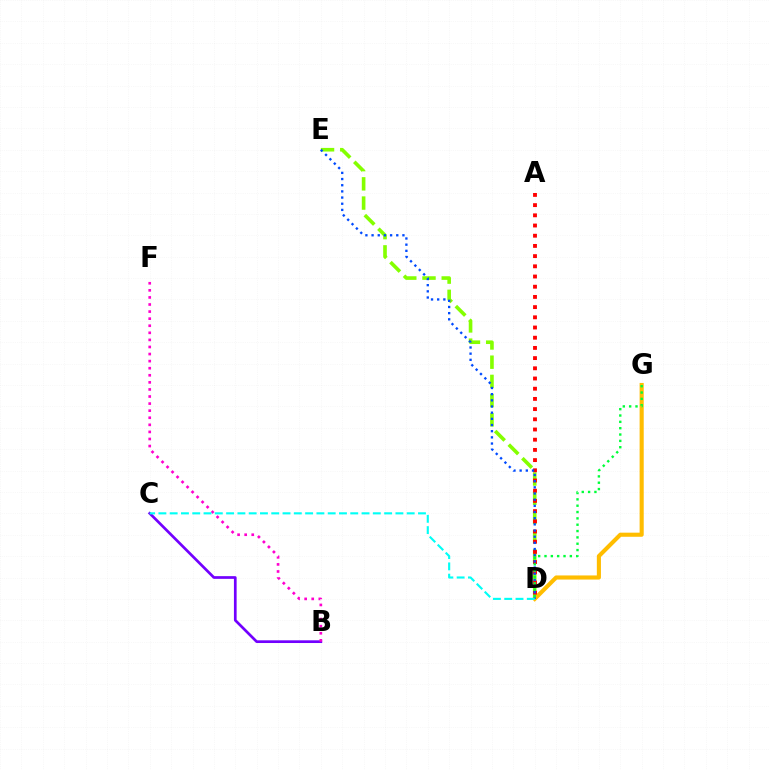{('D', 'E'): [{'color': '#84ff00', 'line_style': 'dashed', 'thickness': 2.61}, {'color': '#004bff', 'line_style': 'dotted', 'thickness': 1.68}], ('D', 'G'): [{'color': '#ffbd00', 'line_style': 'solid', 'thickness': 2.96}, {'color': '#00ff39', 'line_style': 'dotted', 'thickness': 1.72}], ('A', 'D'): [{'color': '#ff0000', 'line_style': 'dotted', 'thickness': 2.77}], ('B', 'C'): [{'color': '#7200ff', 'line_style': 'solid', 'thickness': 1.95}], ('B', 'F'): [{'color': '#ff00cf', 'line_style': 'dotted', 'thickness': 1.92}], ('C', 'D'): [{'color': '#00fff6', 'line_style': 'dashed', 'thickness': 1.53}]}